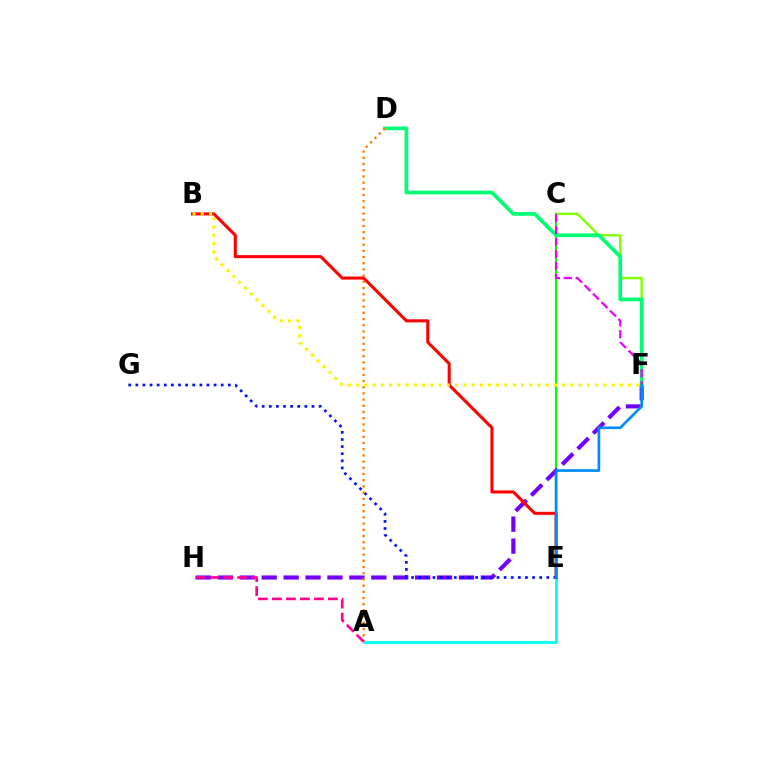{('C', 'E'): [{'color': '#08ff00', 'line_style': 'solid', 'thickness': 1.57}], ('A', 'E'): [{'color': '#00fff6', 'line_style': 'solid', 'thickness': 2.02}], ('C', 'F'): [{'color': '#84ff00', 'line_style': 'solid', 'thickness': 1.75}, {'color': '#ee00ff', 'line_style': 'dashed', 'thickness': 1.62}], ('F', 'H'): [{'color': '#7200ff', 'line_style': 'dashed', 'thickness': 2.98}], ('D', 'F'): [{'color': '#00ff74', 'line_style': 'solid', 'thickness': 2.68}], ('B', 'E'): [{'color': '#ff0000', 'line_style': 'solid', 'thickness': 2.2}], ('E', 'G'): [{'color': '#0010ff', 'line_style': 'dotted', 'thickness': 1.93}], ('A', 'D'): [{'color': '#ff7c00', 'line_style': 'dotted', 'thickness': 1.68}], ('E', 'F'): [{'color': '#008cff', 'line_style': 'solid', 'thickness': 1.93}], ('B', 'F'): [{'color': '#fcf500', 'line_style': 'dotted', 'thickness': 2.24}], ('A', 'H'): [{'color': '#ff0094', 'line_style': 'dashed', 'thickness': 1.9}]}